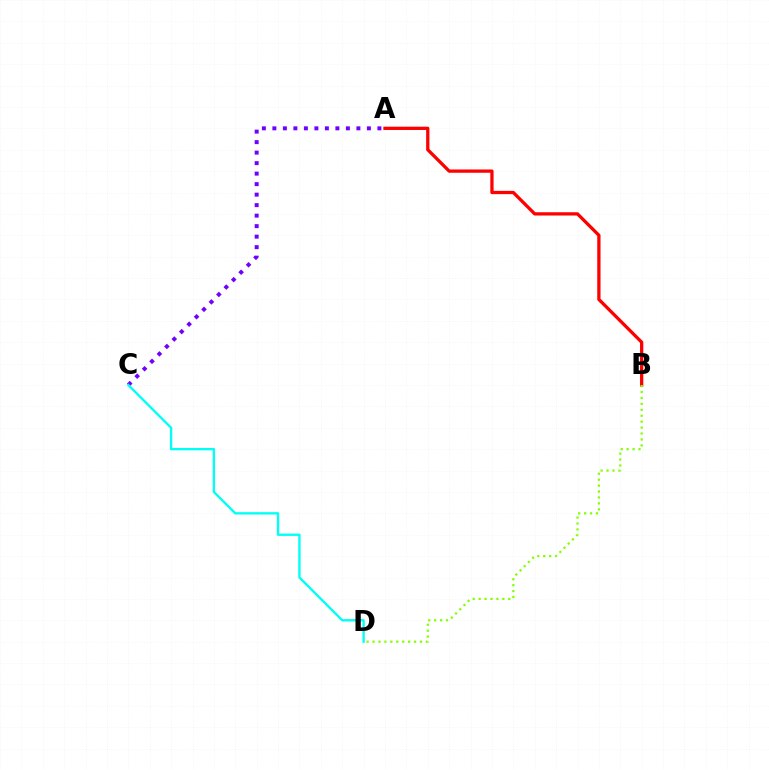{('A', 'B'): [{'color': '#ff0000', 'line_style': 'solid', 'thickness': 2.36}], ('B', 'D'): [{'color': '#84ff00', 'line_style': 'dotted', 'thickness': 1.61}], ('A', 'C'): [{'color': '#7200ff', 'line_style': 'dotted', 'thickness': 2.85}], ('C', 'D'): [{'color': '#00fff6', 'line_style': 'solid', 'thickness': 1.69}]}